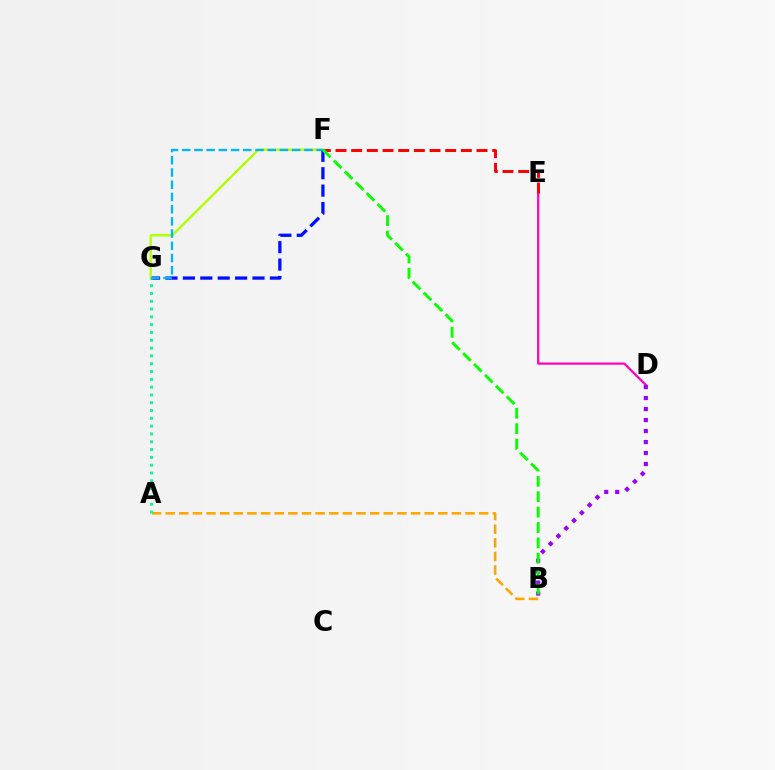{('F', 'G'): [{'color': '#0010ff', 'line_style': 'dashed', 'thickness': 2.36}, {'color': '#b3ff00', 'line_style': 'solid', 'thickness': 1.73}, {'color': '#00b5ff', 'line_style': 'dashed', 'thickness': 1.66}], ('A', 'B'): [{'color': '#ffa500', 'line_style': 'dashed', 'thickness': 1.85}], ('D', 'E'): [{'color': '#ff00bd', 'line_style': 'solid', 'thickness': 1.6}], ('E', 'F'): [{'color': '#ff0000', 'line_style': 'dashed', 'thickness': 2.13}], ('B', 'D'): [{'color': '#9b00ff', 'line_style': 'dotted', 'thickness': 2.99}], ('B', 'F'): [{'color': '#08ff00', 'line_style': 'dashed', 'thickness': 2.09}], ('A', 'G'): [{'color': '#00ff9d', 'line_style': 'dotted', 'thickness': 2.12}]}